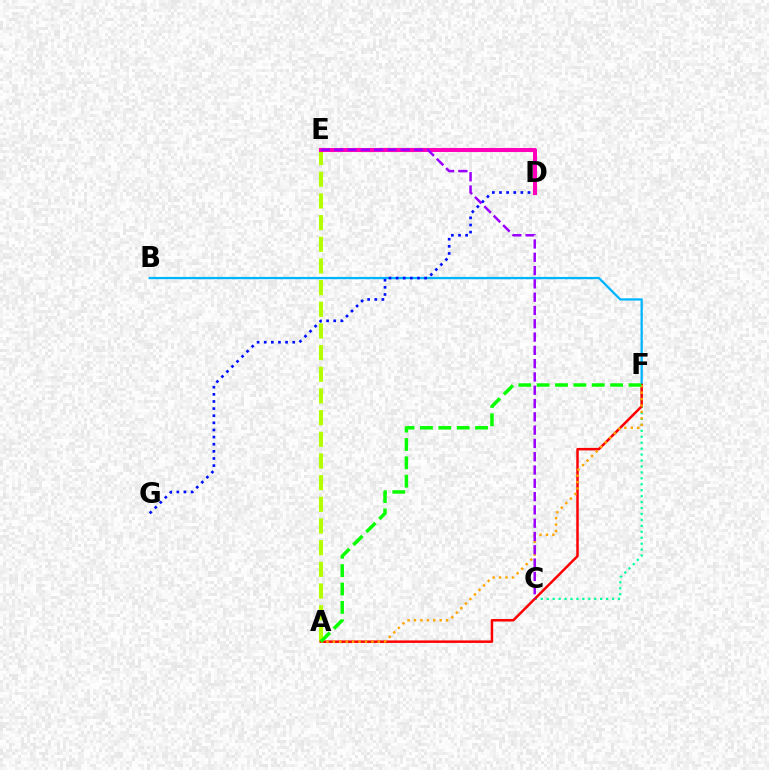{('C', 'F'): [{'color': '#00ff9d', 'line_style': 'dotted', 'thickness': 1.61}], ('A', 'E'): [{'color': '#b3ff00', 'line_style': 'dashed', 'thickness': 2.94}], ('D', 'E'): [{'color': '#ff00bd', 'line_style': 'solid', 'thickness': 2.92}], ('B', 'F'): [{'color': '#00b5ff', 'line_style': 'solid', 'thickness': 1.64}], ('D', 'G'): [{'color': '#0010ff', 'line_style': 'dotted', 'thickness': 1.94}], ('A', 'F'): [{'color': '#ff0000', 'line_style': 'solid', 'thickness': 1.8}, {'color': '#ffa500', 'line_style': 'dotted', 'thickness': 1.75}, {'color': '#08ff00', 'line_style': 'dashed', 'thickness': 2.5}], ('C', 'E'): [{'color': '#9b00ff', 'line_style': 'dashed', 'thickness': 1.81}]}